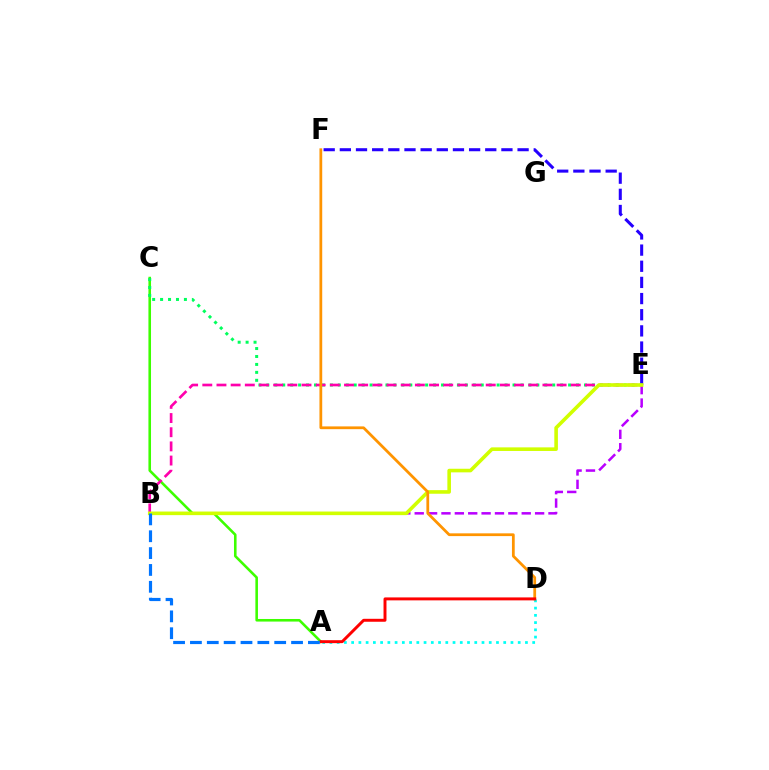{('E', 'F'): [{'color': '#2500ff', 'line_style': 'dashed', 'thickness': 2.2}], ('A', 'C'): [{'color': '#3dff00', 'line_style': 'solid', 'thickness': 1.86}], ('C', 'E'): [{'color': '#00ff5c', 'line_style': 'dotted', 'thickness': 2.16}], ('A', 'D'): [{'color': '#00fff6', 'line_style': 'dotted', 'thickness': 1.97}, {'color': '#ff0000', 'line_style': 'solid', 'thickness': 2.12}], ('B', 'E'): [{'color': '#ff00ac', 'line_style': 'dashed', 'thickness': 1.93}, {'color': '#b900ff', 'line_style': 'dashed', 'thickness': 1.82}, {'color': '#d1ff00', 'line_style': 'solid', 'thickness': 2.59}], ('D', 'F'): [{'color': '#ff9400', 'line_style': 'solid', 'thickness': 1.99}], ('A', 'B'): [{'color': '#0074ff', 'line_style': 'dashed', 'thickness': 2.29}]}